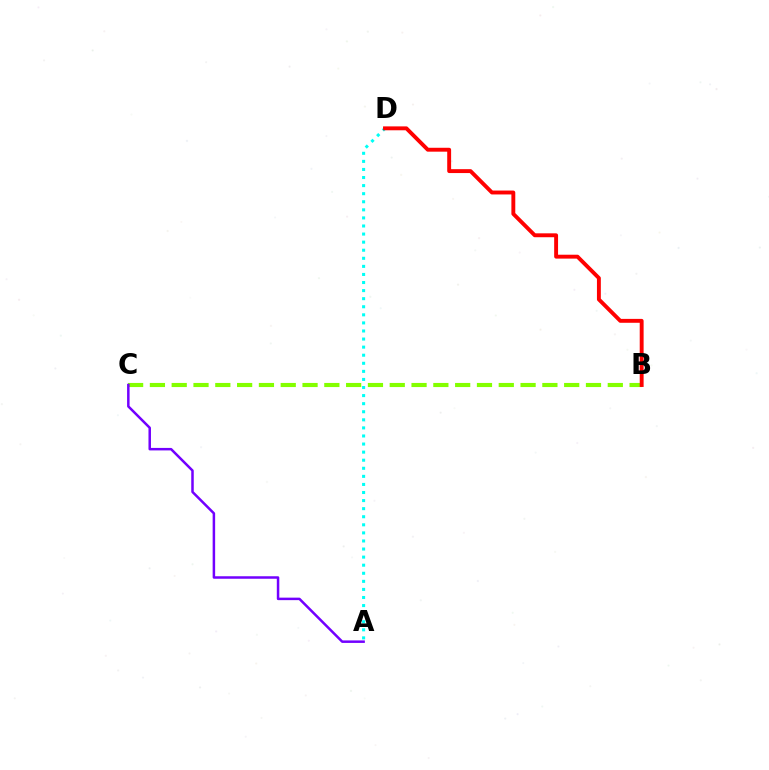{('A', 'D'): [{'color': '#00fff6', 'line_style': 'dotted', 'thickness': 2.19}], ('B', 'C'): [{'color': '#84ff00', 'line_style': 'dashed', 'thickness': 2.96}], ('B', 'D'): [{'color': '#ff0000', 'line_style': 'solid', 'thickness': 2.81}], ('A', 'C'): [{'color': '#7200ff', 'line_style': 'solid', 'thickness': 1.8}]}